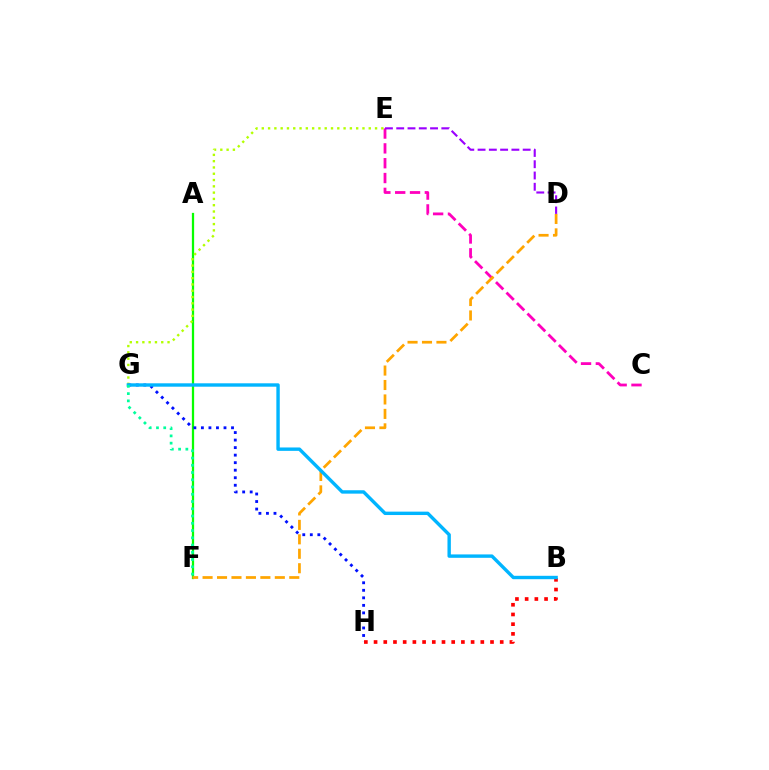{('A', 'F'): [{'color': '#08ff00', 'line_style': 'solid', 'thickness': 1.63}], ('C', 'E'): [{'color': '#ff00bd', 'line_style': 'dashed', 'thickness': 2.01}], ('B', 'H'): [{'color': '#ff0000', 'line_style': 'dotted', 'thickness': 2.64}], ('E', 'G'): [{'color': '#b3ff00', 'line_style': 'dotted', 'thickness': 1.71}], ('G', 'H'): [{'color': '#0010ff', 'line_style': 'dotted', 'thickness': 2.05}], ('D', 'F'): [{'color': '#ffa500', 'line_style': 'dashed', 'thickness': 1.96}], ('B', 'G'): [{'color': '#00b5ff', 'line_style': 'solid', 'thickness': 2.45}], ('F', 'G'): [{'color': '#00ff9d', 'line_style': 'dotted', 'thickness': 1.97}], ('D', 'E'): [{'color': '#9b00ff', 'line_style': 'dashed', 'thickness': 1.53}]}